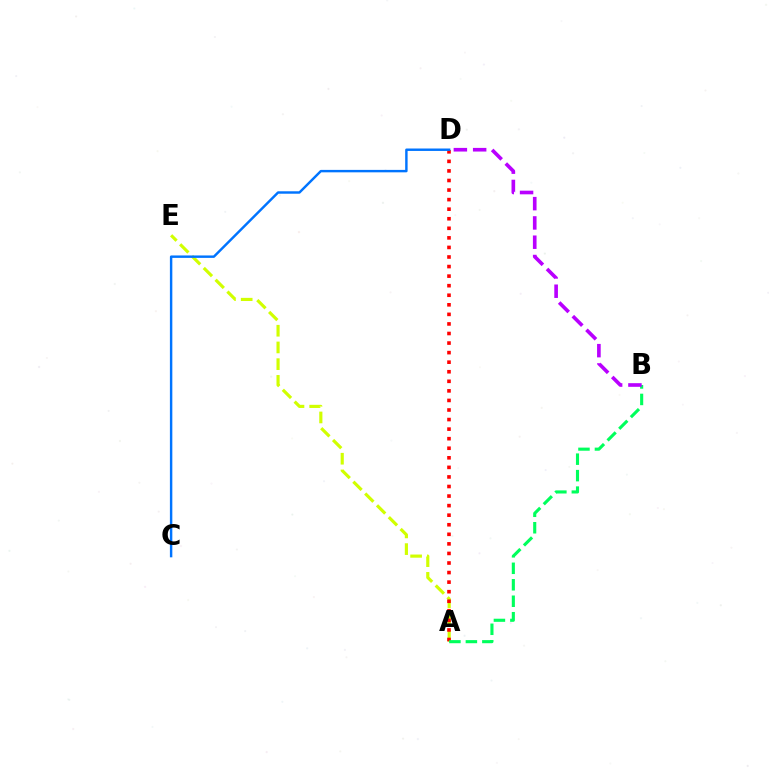{('A', 'E'): [{'color': '#d1ff00', 'line_style': 'dashed', 'thickness': 2.27}], ('A', 'D'): [{'color': '#ff0000', 'line_style': 'dotted', 'thickness': 2.6}], ('A', 'B'): [{'color': '#00ff5c', 'line_style': 'dashed', 'thickness': 2.24}], ('B', 'D'): [{'color': '#b900ff', 'line_style': 'dashed', 'thickness': 2.62}], ('C', 'D'): [{'color': '#0074ff', 'line_style': 'solid', 'thickness': 1.75}]}